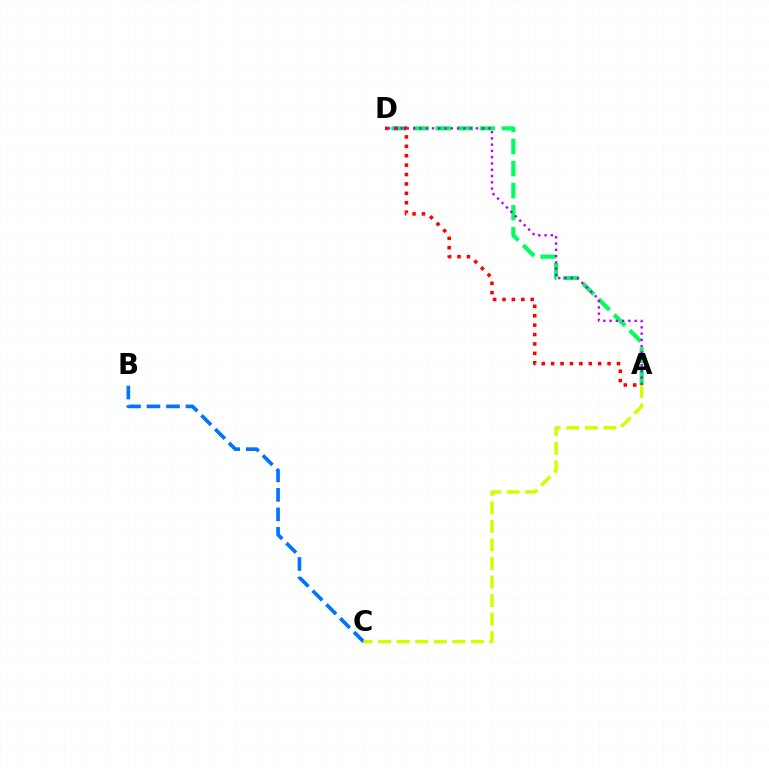{('A', 'D'): [{'color': '#00ff5c', 'line_style': 'dashed', 'thickness': 3.0}, {'color': '#ff0000', 'line_style': 'dotted', 'thickness': 2.55}, {'color': '#b900ff', 'line_style': 'dotted', 'thickness': 1.7}], ('B', 'C'): [{'color': '#0074ff', 'line_style': 'dashed', 'thickness': 2.65}], ('A', 'C'): [{'color': '#d1ff00', 'line_style': 'dashed', 'thickness': 2.52}]}